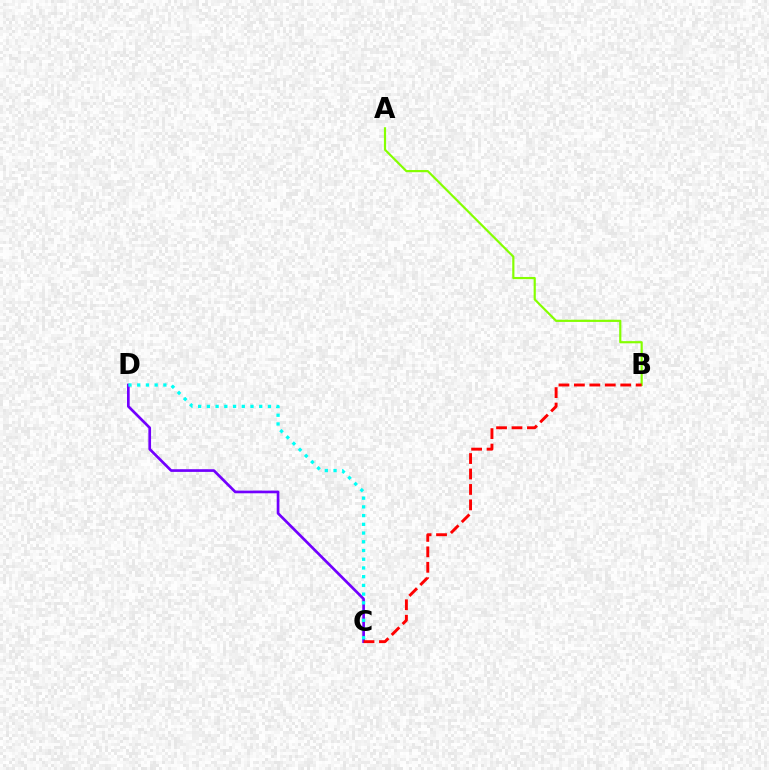{('A', 'B'): [{'color': '#84ff00', 'line_style': 'solid', 'thickness': 1.57}], ('C', 'D'): [{'color': '#7200ff', 'line_style': 'solid', 'thickness': 1.94}, {'color': '#00fff6', 'line_style': 'dotted', 'thickness': 2.37}], ('B', 'C'): [{'color': '#ff0000', 'line_style': 'dashed', 'thickness': 2.1}]}